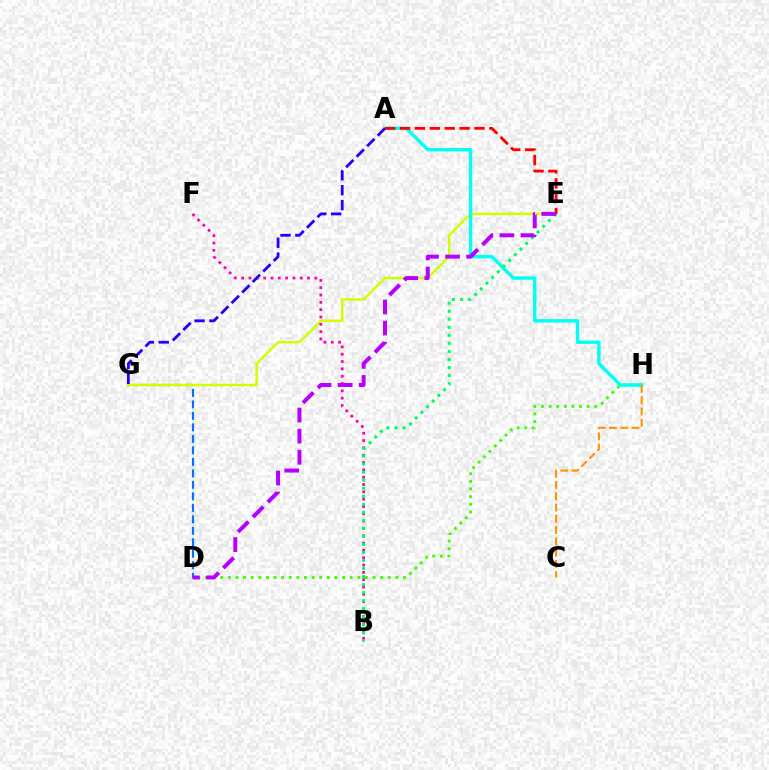{('D', 'G'): [{'color': '#0074ff', 'line_style': 'dashed', 'thickness': 1.56}], ('E', 'G'): [{'color': '#d1ff00', 'line_style': 'solid', 'thickness': 1.79}], ('B', 'F'): [{'color': '#ff00ac', 'line_style': 'dotted', 'thickness': 1.99}], ('D', 'H'): [{'color': '#3dff00', 'line_style': 'dotted', 'thickness': 2.07}], ('A', 'H'): [{'color': '#00fff6', 'line_style': 'solid', 'thickness': 2.45}], ('A', 'G'): [{'color': '#2500ff', 'line_style': 'dashed', 'thickness': 2.02}], ('A', 'E'): [{'color': '#ff0000', 'line_style': 'dashed', 'thickness': 2.02}], ('B', 'E'): [{'color': '#00ff5c', 'line_style': 'dotted', 'thickness': 2.18}], ('D', 'E'): [{'color': '#b900ff', 'line_style': 'dashed', 'thickness': 2.86}], ('C', 'H'): [{'color': '#ff9400', 'line_style': 'dashed', 'thickness': 1.53}]}